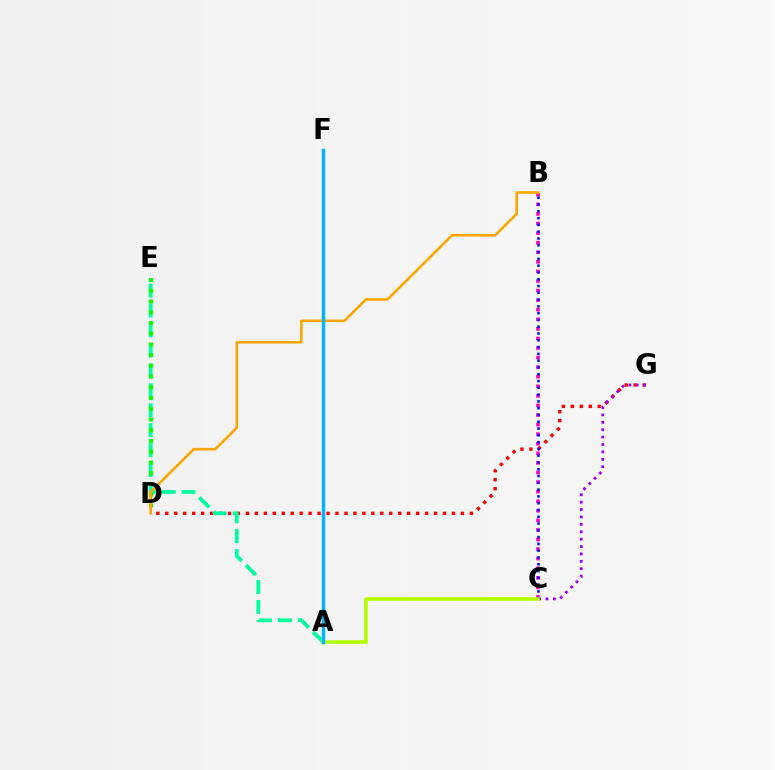{('D', 'G'): [{'color': '#ff0000', 'line_style': 'dotted', 'thickness': 2.43}], ('B', 'C'): [{'color': '#ff00bd', 'line_style': 'dotted', 'thickness': 2.6}, {'color': '#0010ff', 'line_style': 'dotted', 'thickness': 1.84}], ('A', 'E'): [{'color': '#00ff9d', 'line_style': 'dashed', 'thickness': 2.71}], ('C', 'G'): [{'color': '#9b00ff', 'line_style': 'dotted', 'thickness': 2.01}], ('D', 'E'): [{'color': '#08ff00', 'line_style': 'dotted', 'thickness': 2.92}], ('A', 'C'): [{'color': '#b3ff00', 'line_style': 'solid', 'thickness': 2.56}], ('B', 'D'): [{'color': '#ffa500', 'line_style': 'solid', 'thickness': 1.86}], ('A', 'F'): [{'color': '#00b5ff', 'line_style': 'solid', 'thickness': 2.46}]}